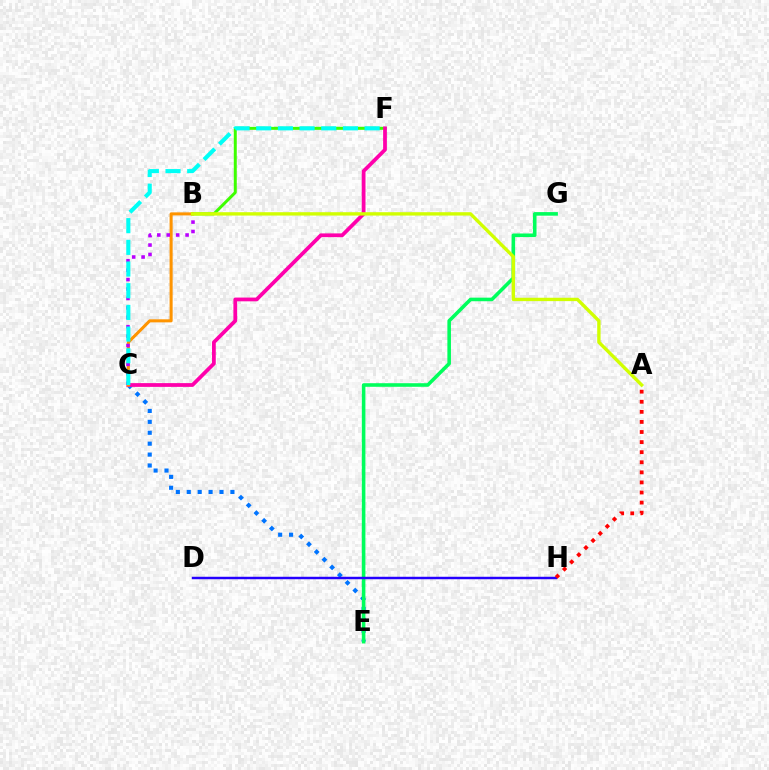{('B', 'F'): [{'color': '#3dff00', 'line_style': 'solid', 'thickness': 2.14}], ('C', 'E'): [{'color': '#0074ff', 'line_style': 'dotted', 'thickness': 2.97}], ('E', 'G'): [{'color': '#00ff5c', 'line_style': 'solid', 'thickness': 2.57}], ('C', 'F'): [{'color': '#ff00ac', 'line_style': 'solid', 'thickness': 2.7}, {'color': '#00fff6', 'line_style': 'dashed', 'thickness': 2.95}], ('B', 'C'): [{'color': '#ff9400', 'line_style': 'solid', 'thickness': 2.2}, {'color': '#b900ff', 'line_style': 'dotted', 'thickness': 2.56}], ('A', 'B'): [{'color': '#d1ff00', 'line_style': 'solid', 'thickness': 2.43}], ('D', 'H'): [{'color': '#2500ff', 'line_style': 'solid', 'thickness': 1.77}], ('A', 'H'): [{'color': '#ff0000', 'line_style': 'dotted', 'thickness': 2.74}]}